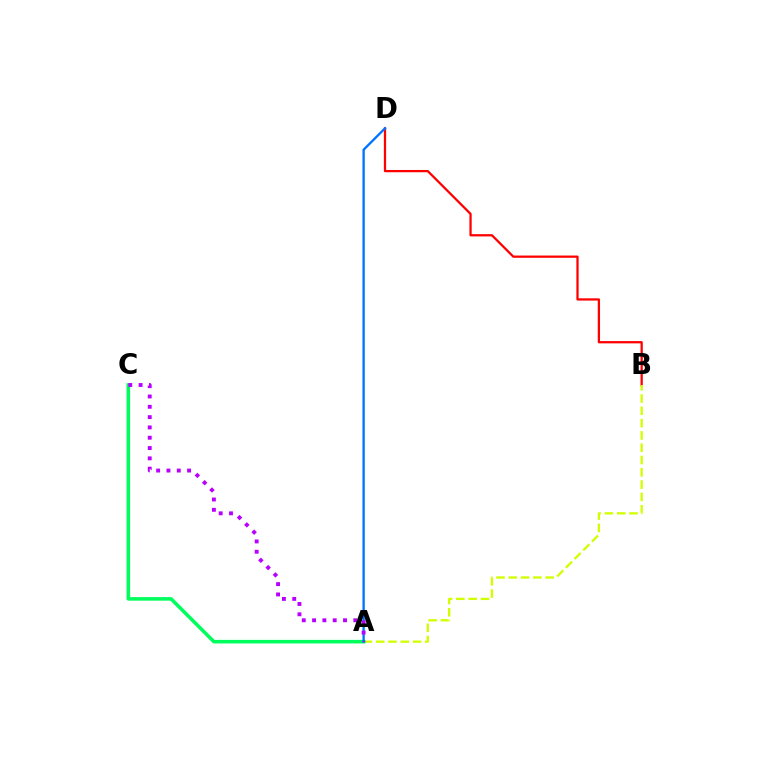{('B', 'D'): [{'color': '#ff0000', 'line_style': 'solid', 'thickness': 1.63}], ('A', 'B'): [{'color': '#d1ff00', 'line_style': 'dashed', 'thickness': 1.67}], ('A', 'C'): [{'color': '#00ff5c', 'line_style': 'solid', 'thickness': 2.57}, {'color': '#b900ff', 'line_style': 'dotted', 'thickness': 2.8}], ('A', 'D'): [{'color': '#0074ff', 'line_style': 'solid', 'thickness': 1.67}]}